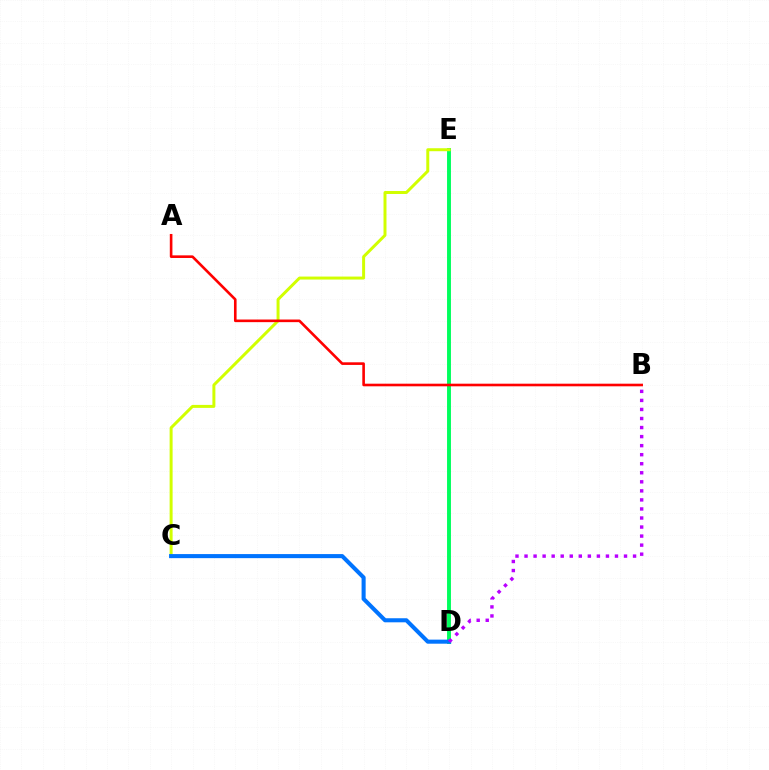{('D', 'E'): [{'color': '#00ff5c', 'line_style': 'solid', 'thickness': 2.81}], ('C', 'E'): [{'color': '#d1ff00', 'line_style': 'solid', 'thickness': 2.14}], ('A', 'B'): [{'color': '#ff0000', 'line_style': 'solid', 'thickness': 1.89}], ('C', 'D'): [{'color': '#0074ff', 'line_style': 'solid', 'thickness': 2.93}], ('B', 'D'): [{'color': '#b900ff', 'line_style': 'dotted', 'thickness': 2.46}]}